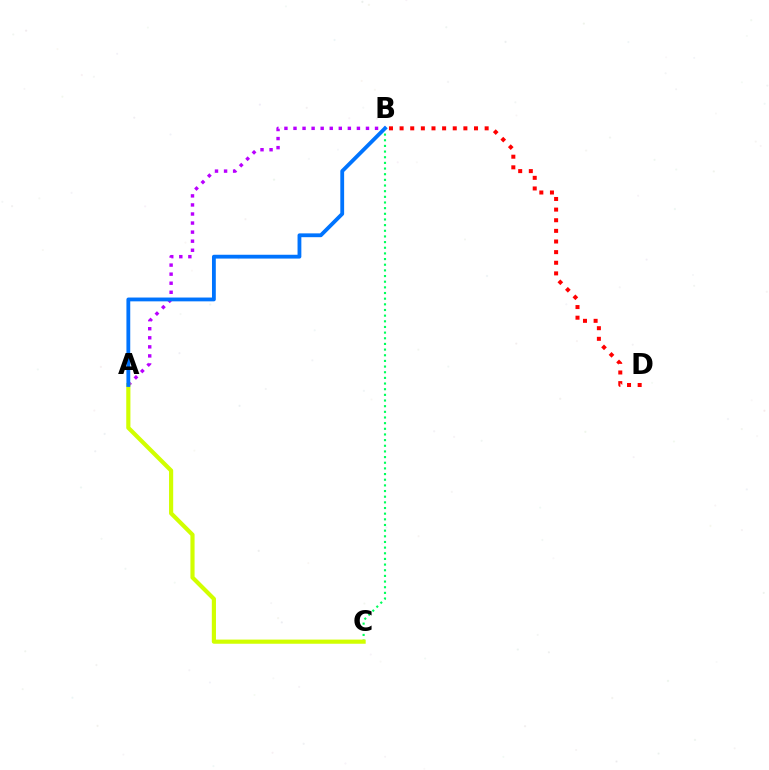{('A', 'B'): [{'color': '#b900ff', 'line_style': 'dotted', 'thickness': 2.46}, {'color': '#0074ff', 'line_style': 'solid', 'thickness': 2.75}], ('B', 'D'): [{'color': '#ff0000', 'line_style': 'dotted', 'thickness': 2.89}], ('B', 'C'): [{'color': '#00ff5c', 'line_style': 'dotted', 'thickness': 1.54}], ('A', 'C'): [{'color': '#d1ff00', 'line_style': 'solid', 'thickness': 2.99}]}